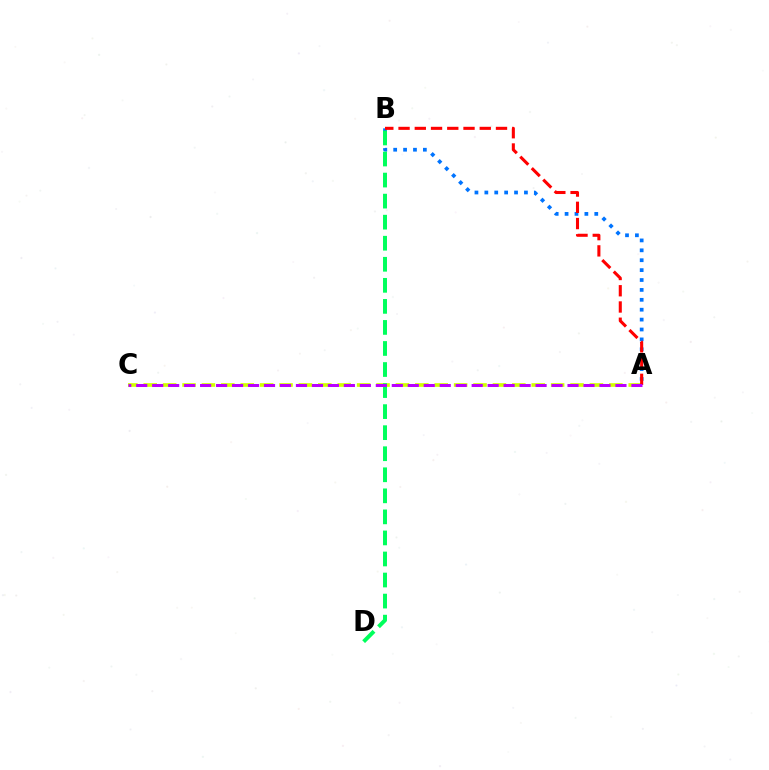{('A', 'B'): [{'color': '#0074ff', 'line_style': 'dotted', 'thickness': 2.69}, {'color': '#ff0000', 'line_style': 'dashed', 'thickness': 2.21}], ('A', 'C'): [{'color': '#d1ff00', 'line_style': 'dashed', 'thickness': 2.64}, {'color': '#b900ff', 'line_style': 'dashed', 'thickness': 2.17}], ('B', 'D'): [{'color': '#00ff5c', 'line_style': 'dashed', 'thickness': 2.86}]}